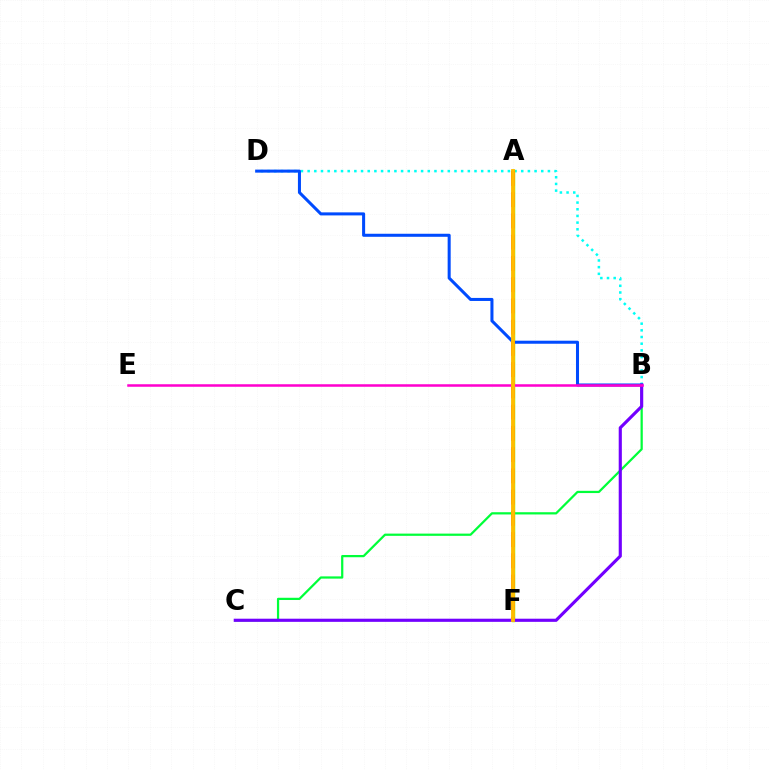{('B', 'D'): [{'color': '#00fff6', 'line_style': 'dotted', 'thickness': 1.81}, {'color': '#004bff', 'line_style': 'solid', 'thickness': 2.19}], ('B', 'C'): [{'color': '#00ff39', 'line_style': 'solid', 'thickness': 1.61}, {'color': '#7200ff', 'line_style': 'solid', 'thickness': 2.26}], ('A', 'F'): [{'color': '#84ff00', 'line_style': 'solid', 'thickness': 2.49}, {'color': '#ff0000', 'line_style': 'dashed', 'thickness': 2.89}, {'color': '#ffbd00', 'line_style': 'solid', 'thickness': 2.75}], ('B', 'E'): [{'color': '#ff00cf', 'line_style': 'solid', 'thickness': 1.82}]}